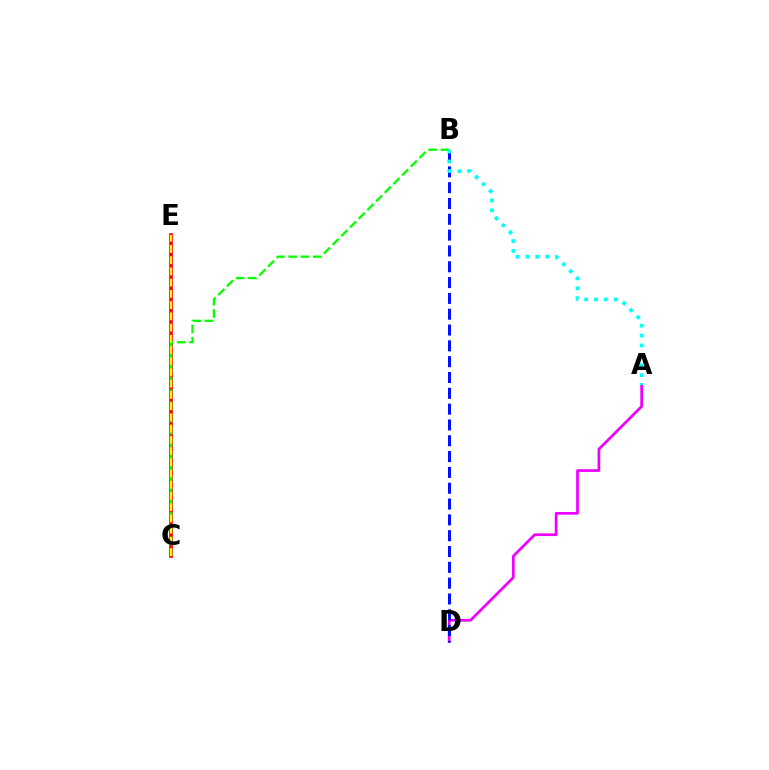{('A', 'D'): [{'color': '#ee00ff', 'line_style': 'solid', 'thickness': 1.95}], ('C', 'E'): [{'color': '#ff0000', 'line_style': 'solid', 'thickness': 2.61}, {'color': '#fcf500', 'line_style': 'dashed', 'thickness': 1.53}], ('B', 'C'): [{'color': '#08ff00', 'line_style': 'dashed', 'thickness': 1.67}], ('B', 'D'): [{'color': '#0010ff', 'line_style': 'dashed', 'thickness': 2.15}], ('A', 'B'): [{'color': '#00fff6', 'line_style': 'dotted', 'thickness': 2.69}]}